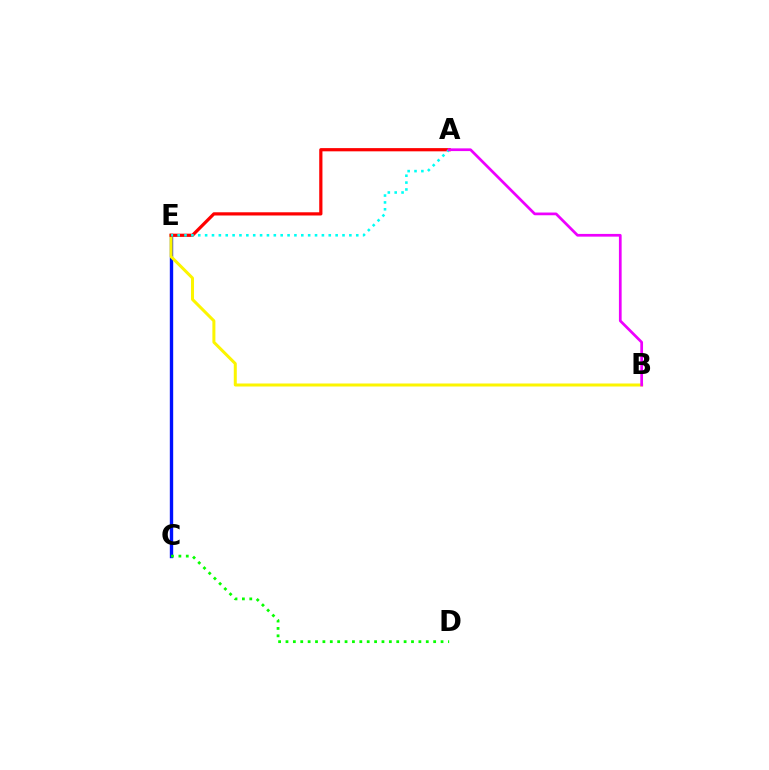{('C', 'E'): [{'color': '#0010ff', 'line_style': 'solid', 'thickness': 2.43}], ('B', 'E'): [{'color': '#fcf500', 'line_style': 'solid', 'thickness': 2.17}], ('C', 'D'): [{'color': '#08ff00', 'line_style': 'dotted', 'thickness': 2.01}], ('A', 'E'): [{'color': '#ff0000', 'line_style': 'solid', 'thickness': 2.31}, {'color': '#00fff6', 'line_style': 'dotted', 'thickness': 1.87}], ('A', 'B'): [{'color': '#ee00ff', 'line_style': 'solid', 'thickness': 1.96}]}